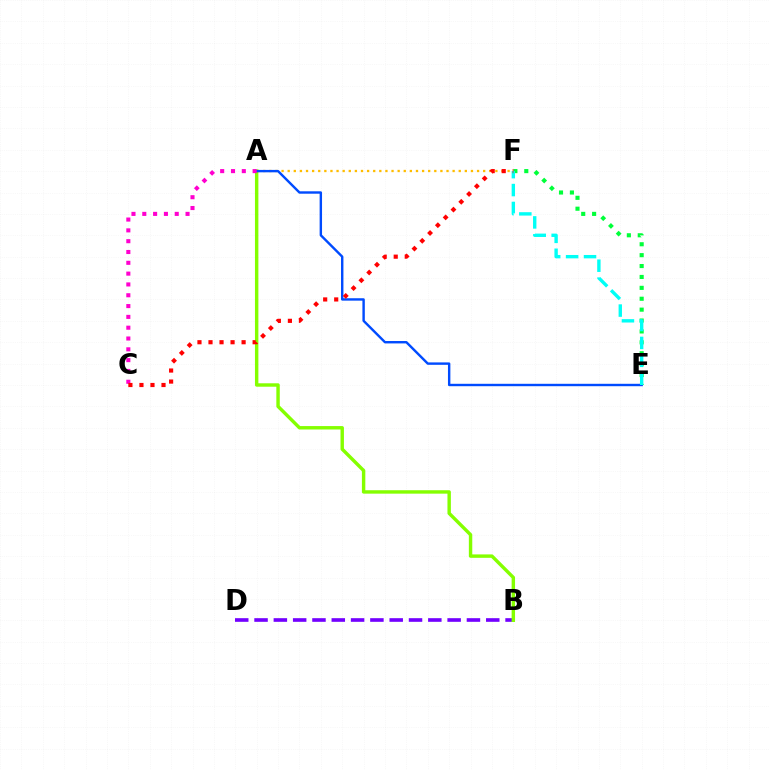{('A', 'F'): [{'color': '#ffbd00', 'line_style': 'dotted', 'thickness': 1.66}], ('B', 'D'): [{'color': '#7200ff', 'line_style': 'dashed', 'thickness': 2.62}], ('A', 'B'): [{'color': '#84ff00', 'line_style': 'solid', 'thickness': 2.46}], ('E', 'F'): [{'color': '#00ff39', 'line_style': 'dotted', 'thickness': 2.96}, {'color': '#00fff6', 'line_style': 'dashed', 'thickness': 2.43}], ('A', 'E'): [{'color': '#004bff', 'line_style': 'solid', 'thickness': 1.74}], ('A', 'C'): [{'color': '#ff00cf', 'line_style': 'dotted', 'thickness': 2.94}], ('C', 'F'): [{'color': '#ff0000', 'line_style': 'dotted', 'thickness': 3.0}]}